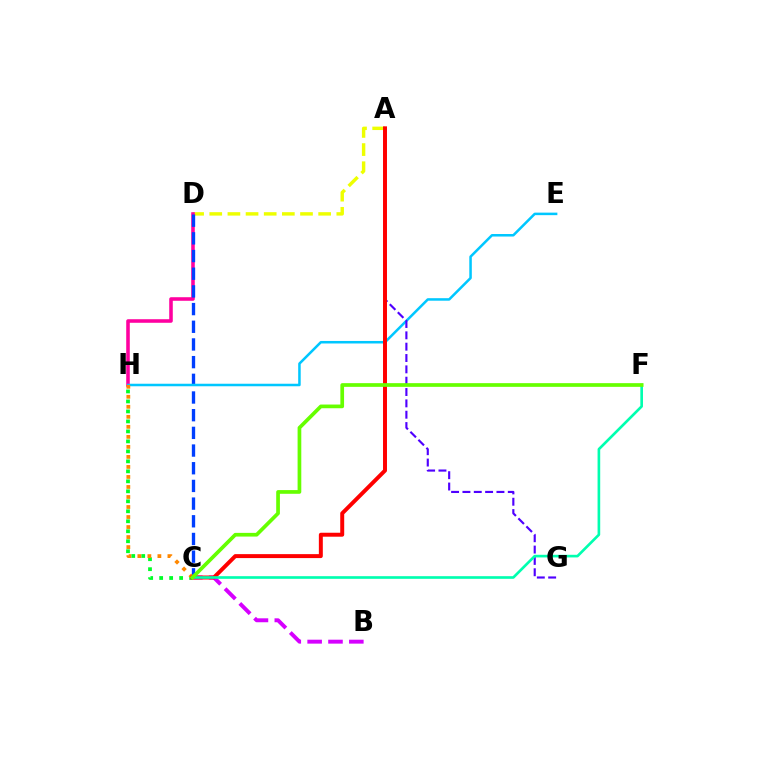{('C', 'H'): [{'color': '#00ff27', 'line_style': 'dotted', 'thickness': 2.71}, {'color': '#ff8800', 'line_style': 'dotted', 'thickness': 2.72}], ('A', 'D'): [{'color': '#eeff00', 'line_style': 'dashed', 'thickness': 2.47}], ('D', 'H'): [{'color': '#ff00a0', 'line_style': 'solid', 'thickness': 2.57}], ('C', 'D'): [{'color': '#003fff', 'line_style': 'dashed', 'thickness': 2.4}], ('B', 'C'): [{'color': '#d600ff', 'line_style': 'dashed', 'thickness': 2.83}], ('E', 'H'): [{'color': '#00c7ff', 'line_style': 'solid', 'thickness': 1.82}], ('A', 'G'): [{'color': '#4f00ff', 'line_style': 'dashed', 'thickness': 1.54}], ('A', 'C'): [{'color': '#ff0000', 'line_style': 'solid', 'thickness': 2.85}], ('C', 'F'): [{'color': '#00ffaf', 'line_style': 'solid', 'thickness': 1.9}, {'color': '#66ff00', 'line_style': 'solid', 'thickness': 2.66}]}